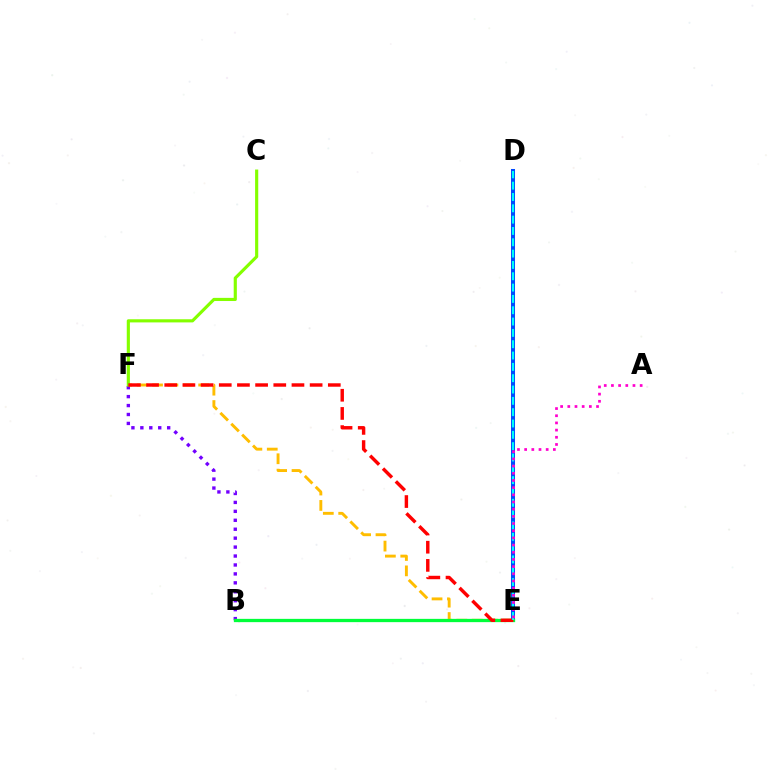{('B', 'F'): [{'color': '#7200ff', 'line_style': 'dotted', 'thickness': 2.43}], ('E', 'F'): [{'color': '#ffbd00', 'line_style': 'dashed', 'thickness': 2.09}, {'color': '#ff0000', 'line_style': 'dashed', 'thickness': 2.47}], ('C', 'F'): [{'color': '#84ff00', 'line_style': 'solid', 'thickness': 2.27}], ('D', 'E'): [{'color': '#004bff', 'line_style': 'solid', 'thickness': 2.91}, {'color': '#00fff6', 'line_style': 'dashed', 'thickness': 1.54}], ('B', 'E'): [{'color': '#00ff39', 'line_style': 'solid', 'thickness': 2.36}], ('A', 'E'): [{'color': '#ff00cf', 'line_style': 'dotted', 'thickness': 1.95}]}